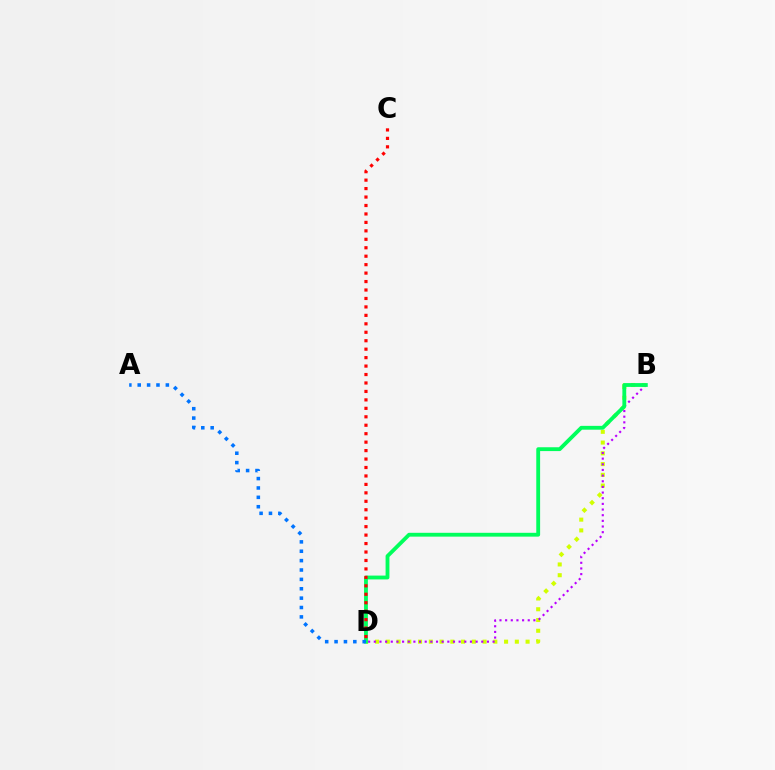{('B', 'D'): [{'color': '#d1ff00', 'line_style': 'dotted', 'thickness': 2.92}, {'color': '#b900ff', 'line_style': 'dotted', 'thickness': 1.54}, {'color': '#00ff5c', 'line_style': 'solid', 'thickness': 2.76}], ('A', 'D'): [{'color': '#0074ff', 'line_style': 'dotted', 'thickness': 2.55}], ('C', 'D'): [{'color': '#ff0000', 'line_style': 'dotted', 'thickness': 2.3}]}